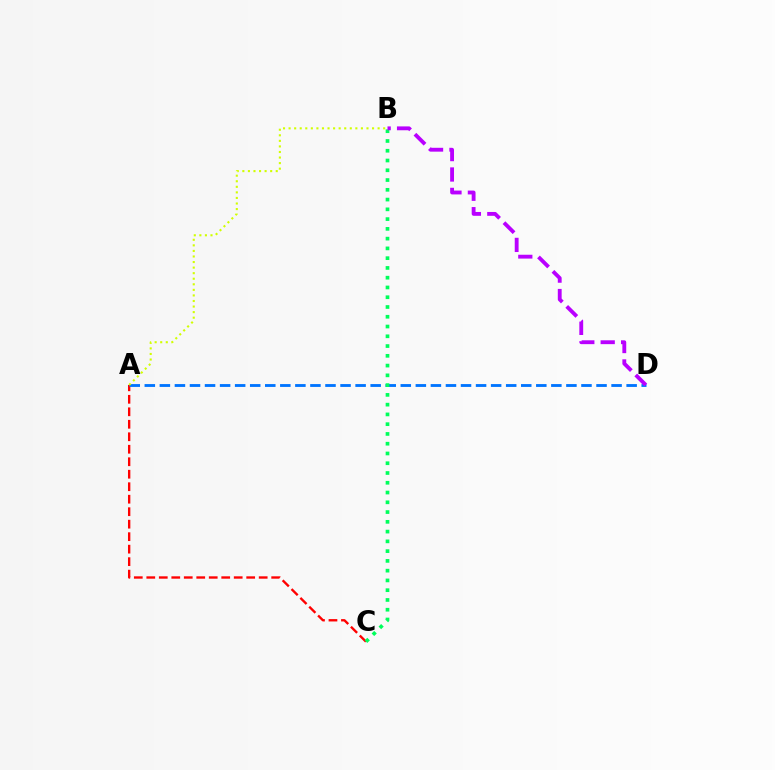{('A', 'C'): [{'color': '#ff0000', 'line_style': 'dashed', 'thickness': 1.7}], ('A', 'D'): [{'color': '#0074ff', 'line_style': 'dashed', 'thickness': 2.05}], ('B', 'C'): [{'color': '#00ff5c', 'line_style': 'dotted', 'thickness': 2.65}], ('A', 'B'): [{'color': '#d1ff00', 'line_style': 'dotted', 'thickness': 1.51}], ('B', 'D'): [{'color': '#b900ff', 'line_style': 'dashed', 'thickness': 2.77}]}